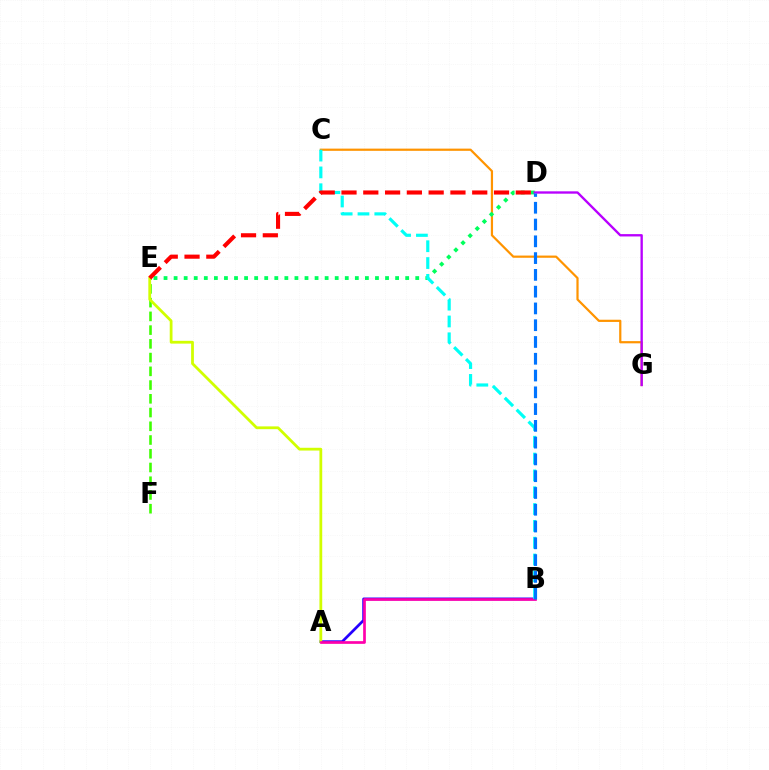{('C', 'G'): [{'color': '#ff9400', 'line_style': 'solid', 'thickness': 1.59}], ('A', 'B'): [{'color': '#2500ff', 'line_style': 'solid', 'thickness': 1.96}, {'color': '#ff00ac', 'line_style': 'solid', 'thickness': 1.94}], ('E', 'F'): [{'color': '#3dff00', 'line_style': 'dashed', 'thickness': 1.87}], ('A', 'E'): [{'color': '#d1ff00', 'line_style': 'solid', 'thickness': 2.0}], ('D', 'E'): [{'color': '#00ff5c', 'line_style': 'dotted', 'thickness': 2.74}, {'color': '#ff0000', 'line_style': 'dashed', 'thickness': 2.96}], ('D', 'G'): [{'color': '#b900ff', 'line_style': 'solid', 'thickness': 1.69}], ('B', 'C'): [{'color': '#00fff6', 'line_style': 'dashed', 'thickness': 2.29}], ('B', 'D'): [{'color': '#0074ff', 'line_style': 'dashed', 'thickness': 2.28}]}